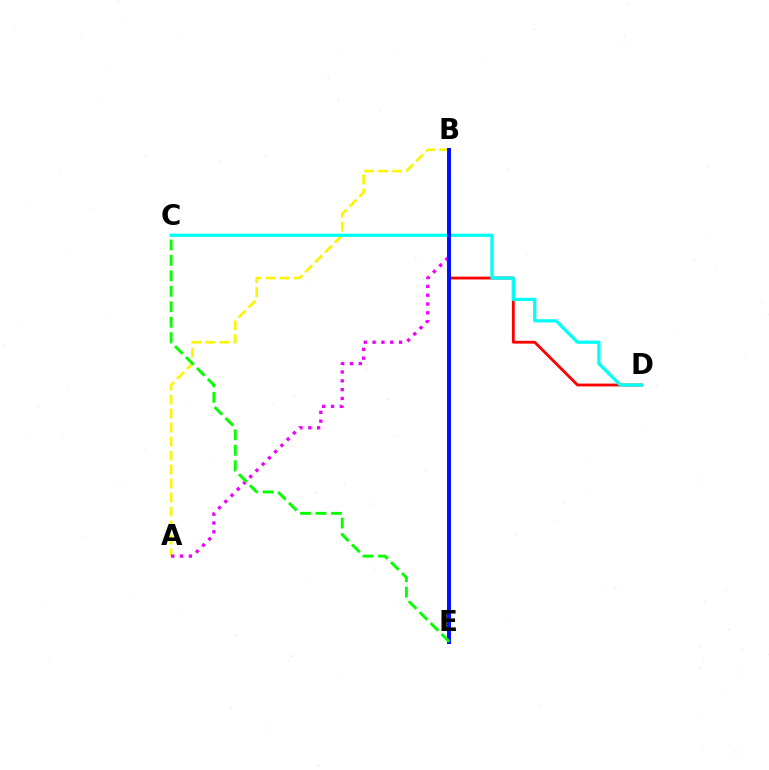{('B', 'D'): [{'color': '#ff0000', 'line_style': 'solid', 'thickness': 2.02}], ('A', 'B'): [{'color': '#fcf500', 'line_style': 'dashed', 'thickness': 1.9}, {'color': '#ee00ff', 'line_style': 'dotted', 'thickness': 2.39}], ('C', 'D'): [{'color': '#00fff6', 'line_style': 'solid', 'thickness': 2.33}], ('B', 'E'): [{'color': '#0010ff', 'line_style': 'solid', 'thickness': 2.85}], ('C', 'E'): [{'color': '#08ff00', 'line_style': 'dashed', 'thickness': 2.1}]}